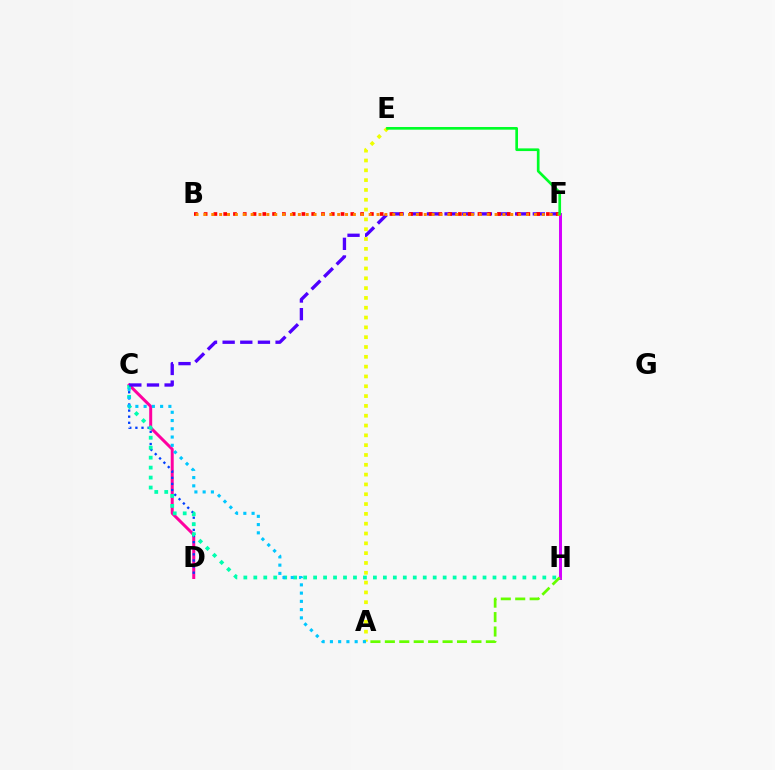{('C', 'D'): [{'color': '#ff00a0', 'line_style': 'solid', 'thickness': 2.15}, {'color': '#003fff', 'line_style': 'dotted', 'thickness': 1.66}], ('A', 'E'): [{'color': '#eeff00', 'line_style': 'dotted', 'thickness': 2.67}], ('C', 'H'): [{'color': '#00ffaf', 'line_style': 'dotted', 'thickness': 2.71}], ('C', 'F'): [{'color': '#4f00ff', 'line_style': 'dashed', 'thickness': 2.4}], ('B', 'F'): [{'color': '#ff0000', 'line_style': 'dotted', 'thickness': 2.66}, {'color': '#ff8800', 'line_style': 'dotted', 'thickness': 2.14}], ('A', 'C'): [{'color': '#00c7ff', 'line_style': 'dotted', 'thickness': 2.24}], ('F', 'H'): [{'color': '#d600ff', 'line_style': 'solid', 'thickness': 2.14}], ('E', 'F'): [{'color': '#00ff27', 'line_style': 'solid', 'thickness': 1.93}], ('A', 'H'): [{'color': '#66ff00', 'line_style': 'dashed', 'thickness': 1.96}]}